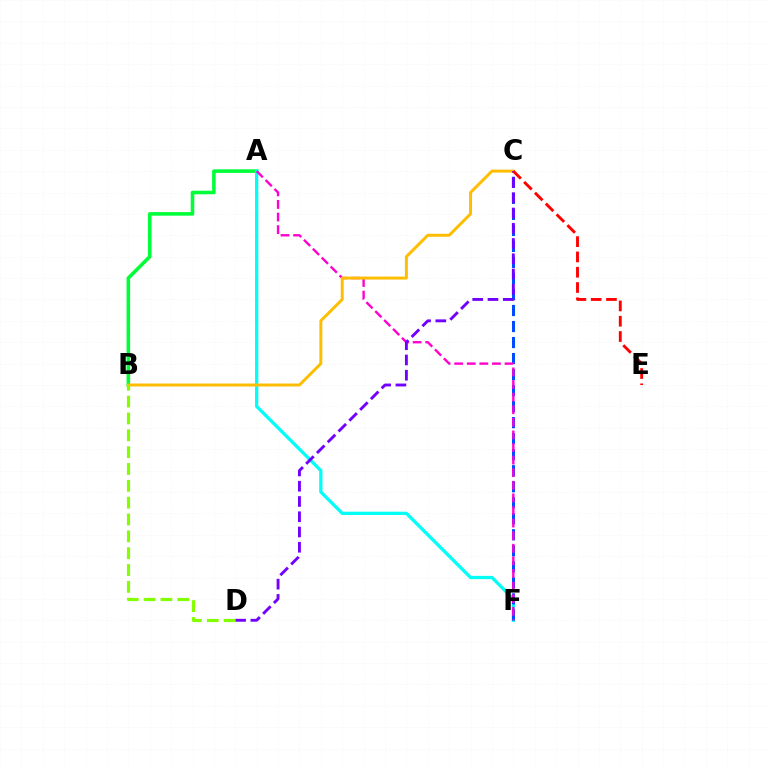{('A', 'B'): [{'color': '#00ff39', 'line_style': 'solid', 'thickness': 2.57}], ('A', 'F'): [{'color': '#00fff6', 'line_style': 'solid', 'thickness': 2.35}, {'color': '#ff00cf', 'line_style': 'dashed', 'thickness': 1.71}], ('C', 'F'): [{'color': '#004bff', 'line_style': 'dashed', 'thickness': 2.18}], ('B', 'C'): [{'color': '#ffbd00', 'line_style': 'solid', 'thickness': 2.13}], ('C', 'D'): [{'color': '#7200ff', 'line_style': 'dashed', 'thickness': 2.07}], ('B', 'D'): [{'color': '#84ff00', 'line_style': 'dashed', 'thickness': 2.29}], ('C', 'E'): [{'color': '#ff0000', 'line_style': 'dashed', 'thickness': 2.08}]}